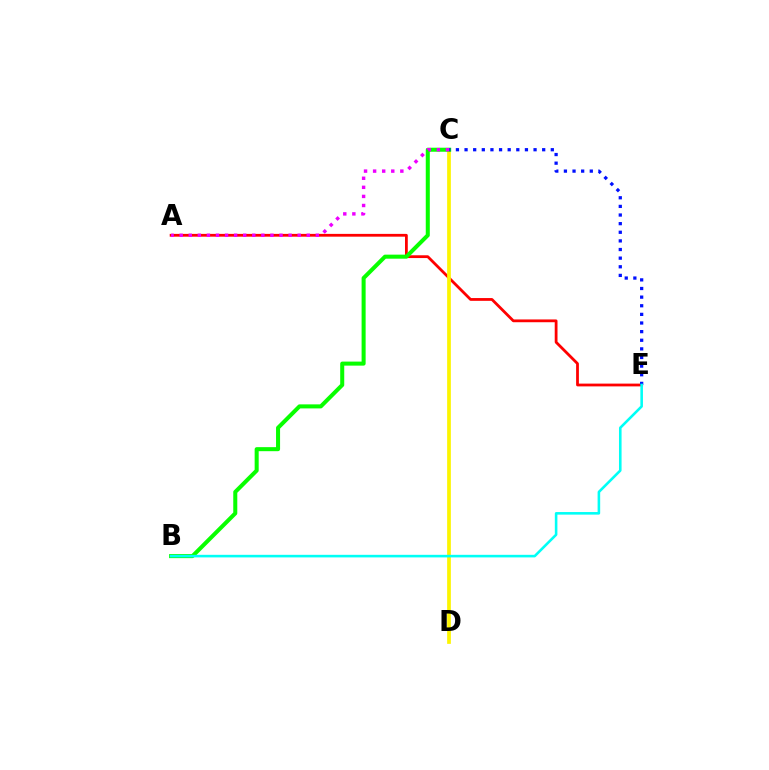{('A', 'E'): [{'color': '#ff0000', 'line_style': 'solid', 'thickness': 2.0}], ('C', 'D'): [{'color': '#fcf500', 'line_style': 'solid', 'thickness': 2.68}], ('B', 'C'): [{'color': '#08ff00', 'line_style': 'solid', 'thickness': 2.9}], ('C', 'E'): [{'color': '#0010ff', 'line_style': 'dotted', 'thickness': 2.34}], ('A', 'C'): [{'color': '#ee00ff', 'line_style': 'dotted', 'thickness': 2.47}], ('B', 'E'): [{'color': '#00fff6', 'line_style': 'solid', 'thickness': 1.86}]}